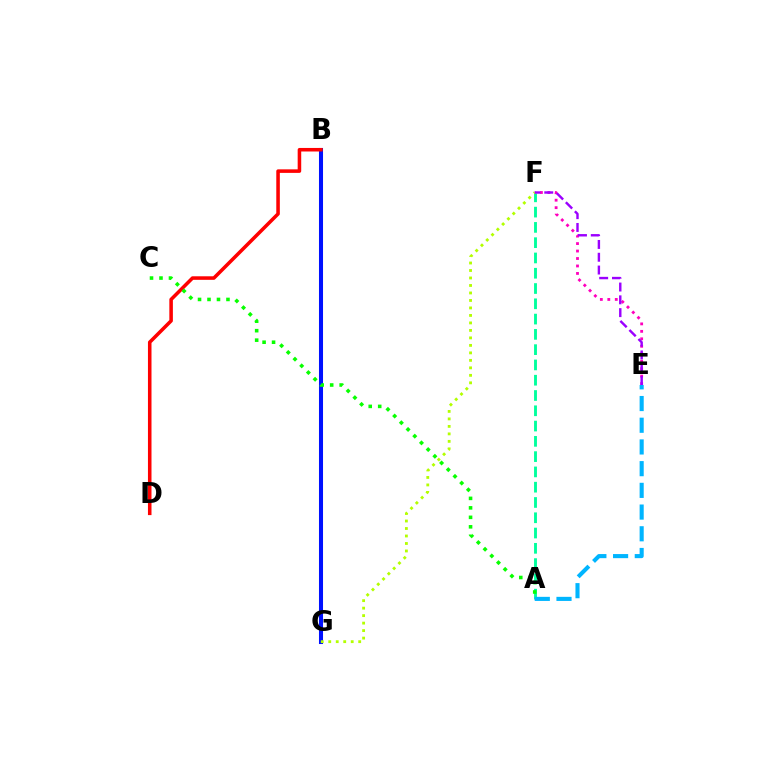{('A', 'F'): [{'color': '#00ff9d', 'line_style': 'dashed', 'thickness': 2.08}], ('B', 'G'): [{'color': '#ffa500', 'line_style': 'dashed', 'thickness': 1.71}, {'color': '#0010ff', 'line_style': 'solid', 'thickness': 2.91}], ('E', 'F'): [{'color': '#ff00bd', 'line_style': 'dotted', 'thickness': 2.03}, {'color': '#9b00ff', 'line_style': 'dashed', 'thickness': 1.74}], ('B', 'D'): [{'color': '#ff0000', 'line_style': 'solid', 'thickness': 2.55}], ('F', 'G'): [{'color': '#b3ff00', 'line_style': 'dotted', 'thickness': 2.03}], ('A', 'E'): [{'color': '#00b5ff', 'line_style': 'dashed', 'thickness': 2.95}], ('A', 'C'): [{'color': '#08ff00', 'line_style': 'dotted', 'thickness': 2.58}]}